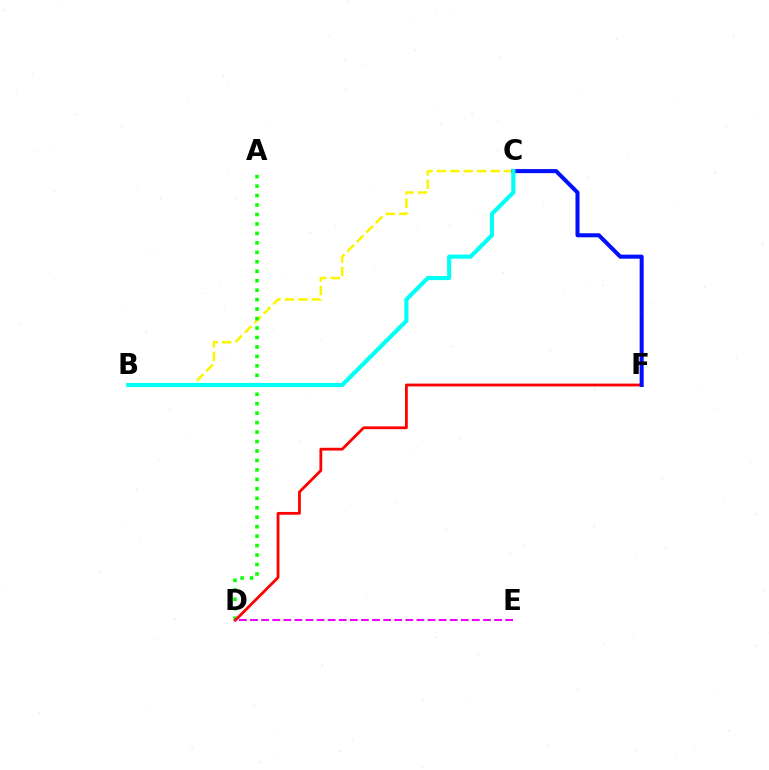{('B', 'C'): [{'color': '#fcf500', 'line_style': 'dashed', 'thickness': 1.82}, {'color': '#00fff6', 'line_style': 'solid', 'thickness': 2.98}], ('A', 'D'): [{'color': '#08ff00', 'line_style': 'dotted', 'thickness': 2.57}], ('D', 'F'): [{'color': '#ff0000', 'line_style': 'solid', 'thickness': 2.01}], ('C', 'F'): [{'color': '#0010ff', 'line_style': 'solid', 'thickness': 2.91}], ('D', 'E'): [{'color': '#ee00ff', 'line_style': 'dashed', 'thickness': 1.51}]}